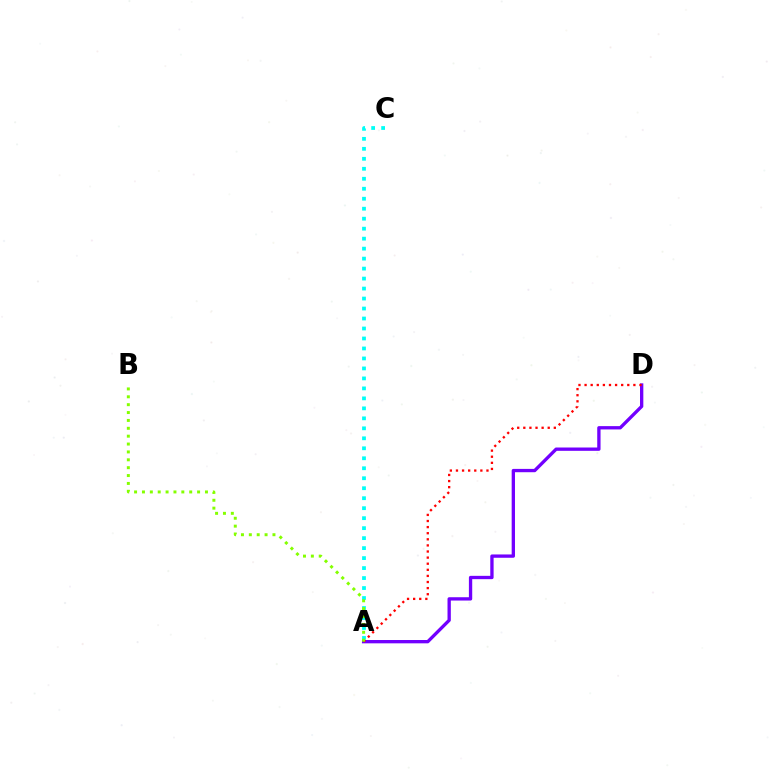{('A', 'D'): [{'color': '#7200ff', 'line_style': 'solid', 'thickness': 2.39}, {'color': '#ff0000', 'line_style': 'dotted', 'thickness': 1.66}], ('A', 'C'): [{'color': '#00fff6', 'line_style': 'dotted', 'thickness': 2.71}], ('A', 'B'): [{'color': '#84ff00', 'line_style': 'dotted', 'thickness': 2.14}]}